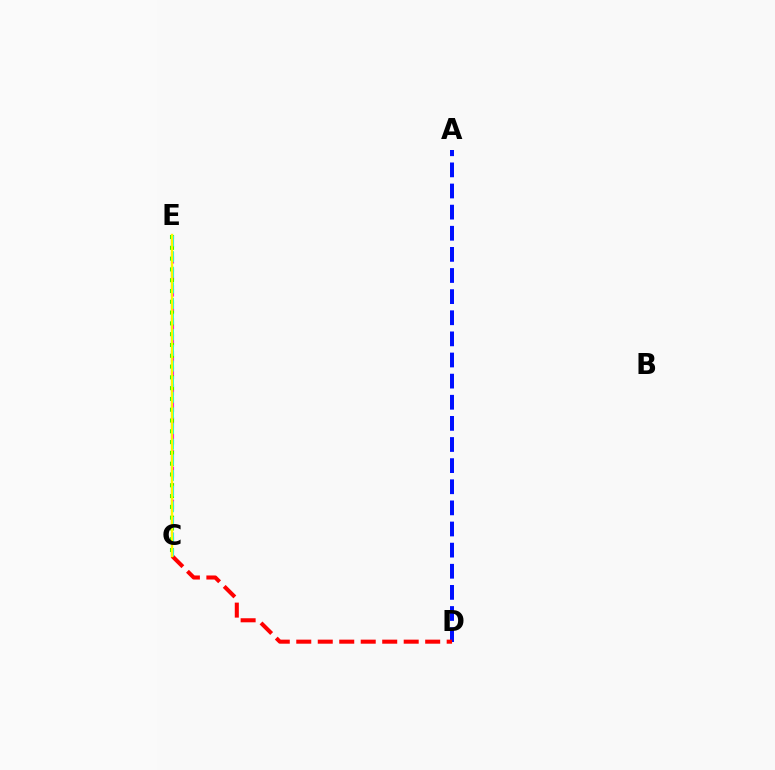{('C', 'E'): [{'color': '#ee00ff', 'line_style': 'dashed', 'thickness': 2.24}, {'color': '#08ff00', 'line_style': 'dotted', 'thickness': 2.93}, {'color': '#00fff6', 'line_style': 'dashed', 'thickness': 2.12}, {'color': '#fcf500', 'line_style': 'solid', 'thickness': 1.74}], ('A', 'D'): [{'color': '#0010ff', 'line_style': 'dashed', 'thickness': 2.87}], ('C', 'D'): [{'color': '#ff0000', 'line_style': 'dashed', 'thickness': 2.92}]}